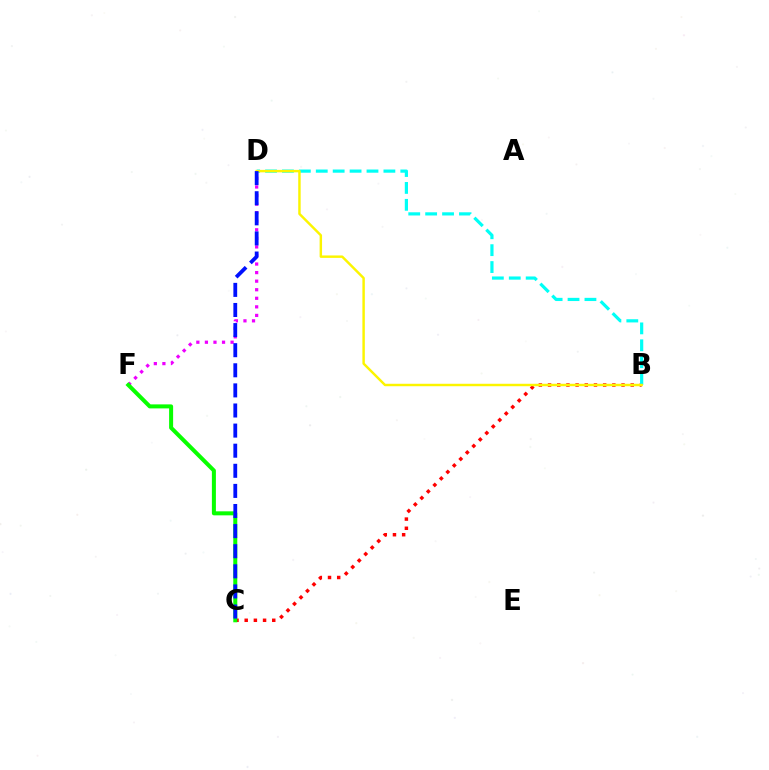{('D', 'F'): [{'color': '#ee00ff', 'line_style': 'dotted', 'thickness': 2.33}], ('B', 'C'): [{'color': '#ff0000', 'line_style': 'dotted', 'thickness': 2.5}], ('C', 'F'): [{'color': '#08ff00', 'line_style': 'solid', 'thickness': 2.89}], ('B', 'D'): [{'color': '#00fff6', 'line_style': 'dashed', 'thickness': 2.3}, {'color': '#fcf500', 'line_style': 'solid', 'thickness': 1.76}], ('C', 'D'): [{'color': '#0010ff', 'line_style': 'dashed', 'thickness': 2.73}]}